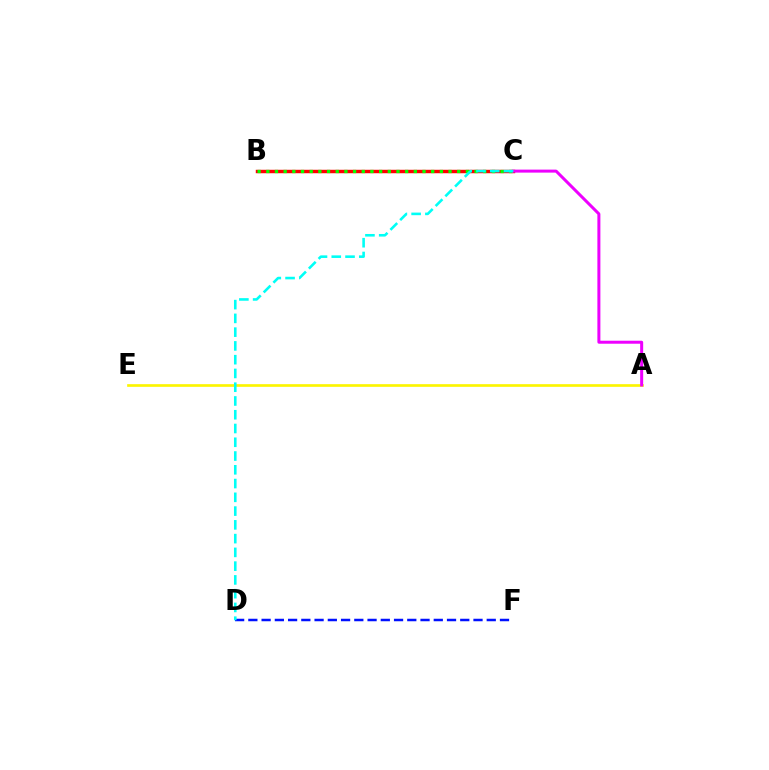{('B', 'C'): [{'color': '#ff0000', 'line_style': 'solid', 'thickness': 2.48}, {'color': '#08ff00', 'line_style': 'dotted', 'thickness': 2.36}], ('A', 'E'): [{'color': '#fcf500', 'line_style': 'solid', 'thickness': 1.92}], ('D', 'F'): [{'color': '#0010ff', 'line_style': 'dashed', 'thickness': 1.8}], ('A', 'C'): [{'color': '#ee00ff', 'line_style': 'solid', 'thickness': 2.16}], ('C', 'D'): [{'color': '#00fff6', 'line_style': 'dashed', 'thickness': 1.87}]}